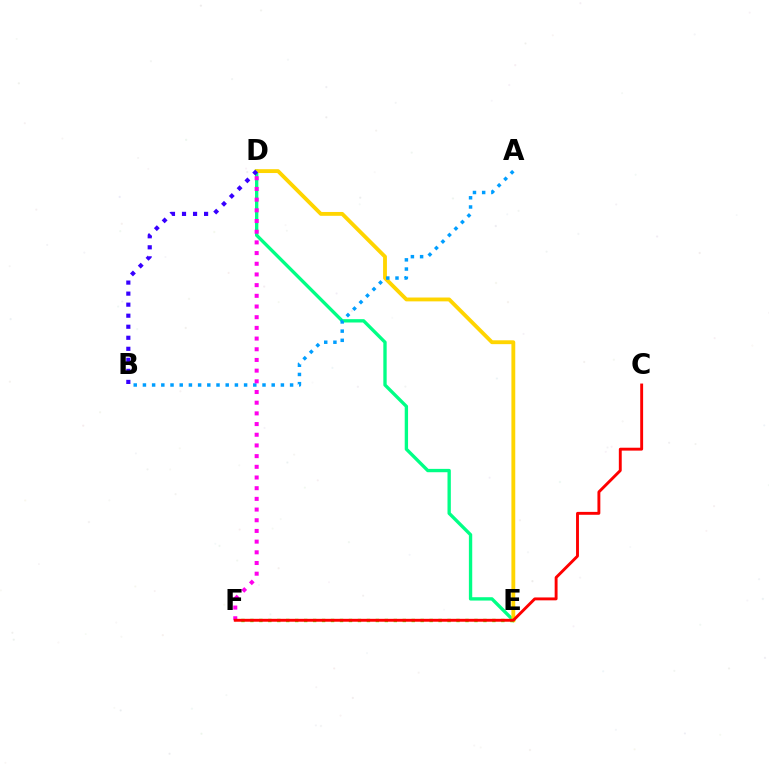{('D', 'E'): [{'color': '#00ff86', 'line_style': 'solid', 'thickness': 2.41}, {'color': '#ffd500', 'line_style': 'solid', 'thickness': 2.77}], ('E', 'F'): [{'color': '#4fff00', 'line_style': 'dotted', 'thickness': 2.43}], ('A', 'B'): [{'color': '#009eff', 'line_style': 'dotted', 'thickness': 2.5}], ('B', 'D'): [{'color': '#3700ff', 'line_style': 'dotted', 'thickness': 3.0}], ('D', 'F'): [{'color': '#ff00ed', 'line_style': 'dotted', 'thickness': 2.9}], ('C', 'F'): [{'color': '#ff0000', 'line_style': 'solid', 'thickness': 2.08}]}